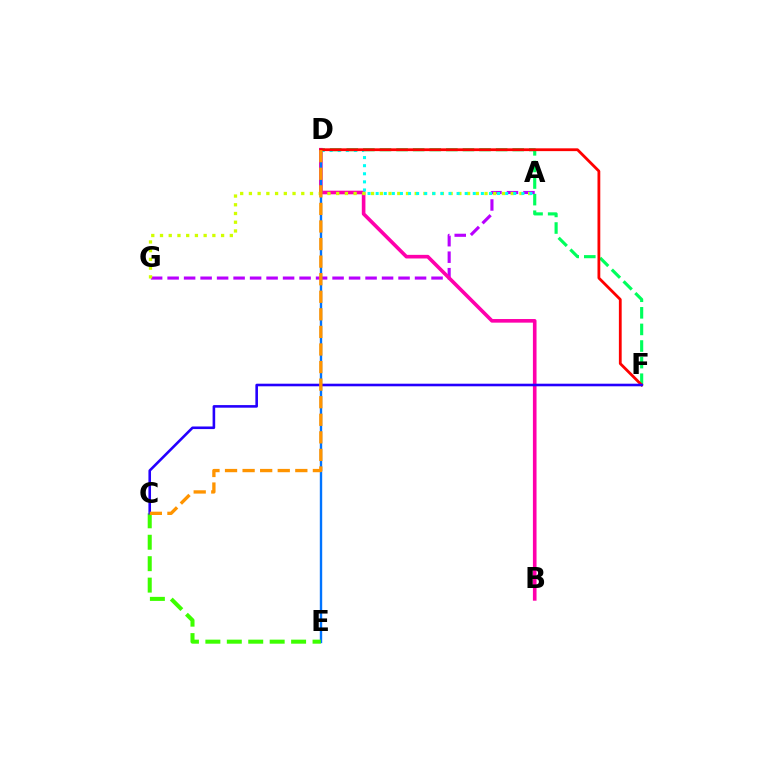{('D', 'F'): [{'color': '#00ff5c', 'line_style': 'dashed', 'thickness': 2.25}, {'color': '#ff0000', 'line_style': 'solid', 'thickness': 2.01}], ('A', 'G'): [{'color': '#b900ff', 'line_style': 'dashed', 'thickness': 2.24}, {'color': '#d1ff00', 'line_style': 'dotted', 'thickness': 2.37}], ('B', 'D'): [{'color': '#ff00ac', 'line_style': 'solid', 'thickness': 2.61}], ('A', 'D'): [{'color': '#00fff6', 'line_style': 'dotted', 'thickness': 2.2}], ('D', 'E'): [{'color': '#0074ff', 'line_style': 'solid', 'thickness': 1.72}], ('C', 'E'): [{'color': '#3dff00', 'line_style': 'dashed', 'thickness': 2.91}], ('C', 'F'): [{'color': '#2500ff', 'line_style': 'solid', 'thickness': 1.87}], ('C', 'D'): [{'color': '#ff9400', 'line_style': 'dashed', 'thickness': 2.39}]}